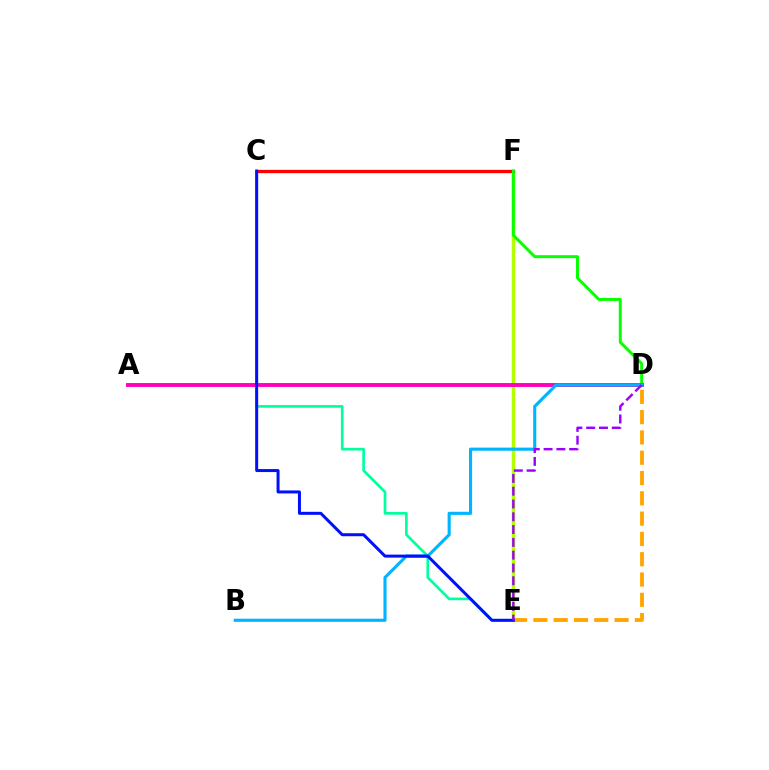{('E', 'F'): [{'color': '#b3ff00', 'line_style': 'solid', 'thickness': 2.5}], ('C', 'E'): [{'color': '#00ff9d', 'line_style': 'solid', 'thickness': 1.92}, {'color': '#0010ff', 'line_style': 'solid', 'thickness': 2.16}], ('D', 'E'): [{'color': '#ffa500', 'line_style': 'dashed', 'thickness': 2.76}, {'color': '#9b00ff', 'line_style': 'dashed', 'thickness': 1.74}], ('C', 'F'): [{'color': '#ff0000', 'line_style': 'solid', 'thickness': 2.37}], ('D', 'F'): [{'color': '#08ff00', 'line_style': 'solid', 'thickness': 2.14}], ('A', 'D'): [{'color': '#ff00bd', 'line_style': 'solid', 'thickness': 2.8}], ('B', 'D'): [{'color': '#00b5ff', 'line_style': 'solid', 'thickness': 2.24}]}